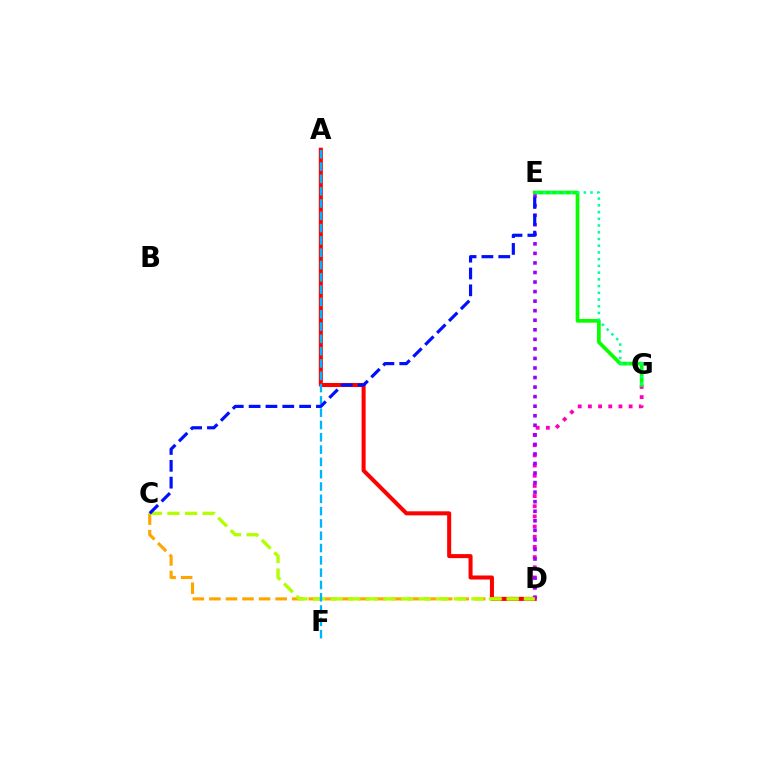{('A', 'D'): [{'color': '#ff0000', 'line_style': 'solid', 'thickness': 2.91}], ('D', 'G'): [{'color': '#ff00bd', 'line_style': 'dotted', 'thickness': 2.77}], ('E', 'G'): [{'color': '#08ff00', 'line_style': 'solid', 'thickness': 2.67}, {'color': '#00ff9d', 'line_style': 'dotted', 'thickness': 1.83}], ('D', 'E'): [{'color': '#9b00ff', 'line_style': 'dotted', 'thickness': 2.59}], ('C', 'D'): [{'color': '#ffa500', 'line_style': 'dashed', 'thickness': 2.25}, {'color': '#b3ff00', 'line_style': 'dashed', 'thickness': 2.39}], ('A', 'F'): [{'color': '#00b5ff', 'line_style': 'dashed', 'thickness': 1.67}], ('C', 'E'): [{'color': '#0010ff', 'line_style': 'dashed', 'thickness': 2.29}]}